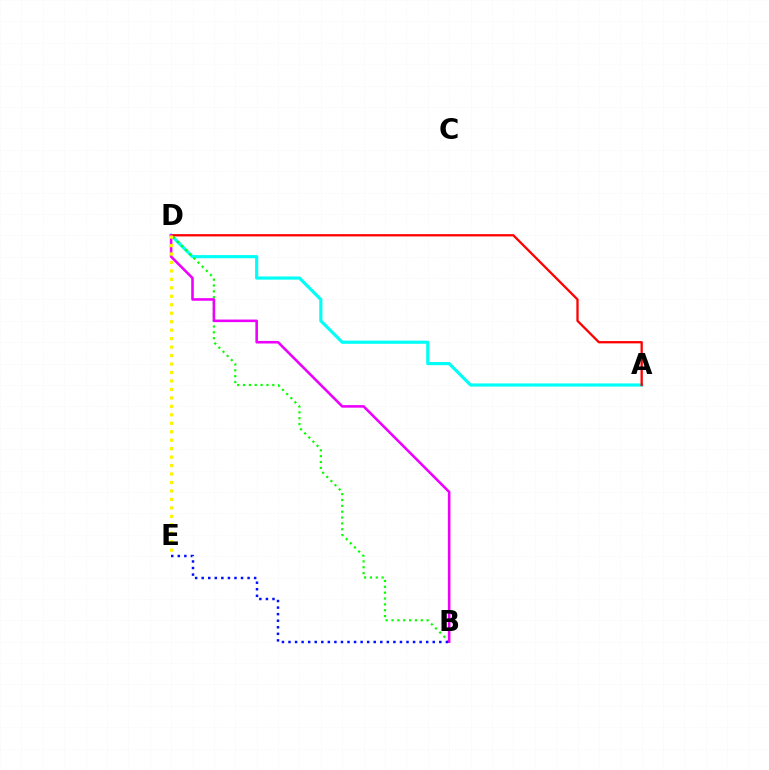{('A', 'D'): [{'color': '#00fff6', 'line_style': 'solid', 'thickness': 2.27}, {'color': '#ff0000', 'line_style': 'solid', 'thickness': 1.65}], ('B', 'D'): [{'color': '#08ff00', 'line_style': 'dotted', 'thickness': 1.59}, {'color': '#ee00ff', 'line_style': 'solid', 'thickness': 1.86}], ('B', 'E'): [{'color': '#0010ff', 'line_style': 'dotted', 'thickness': 1.78}], ('D', 'E'): [{'color': '#fcf500', 'line_style': 'dotted', 'thickness': 2.3}]}